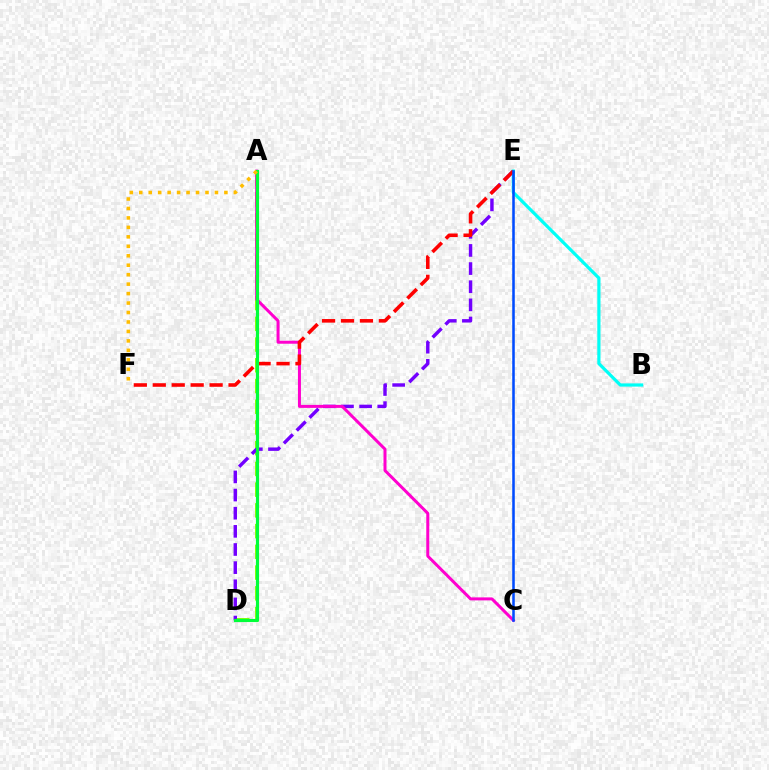{('A', 'D'): [{'color': '#84ff00', 'line_style': 'dashed', 'thickness': 2.82}, {'color': '#00ff39', 'line_style': 'solid', 'thickness': 2.27}], ('D', 'E'): [{'color': '#7200ff', 'line_style': 'dashed', 'thickness': 2.46}], ('B', 'E'): [{'color': '#00fff6', 'line_style': 'solid', 'thickness': 2.31}], ('A', 'C'): [{'color': '#ff00cf', 'line_style': 'solid', 'thickness': 2.16}], ('E', 'F'): [{'color': '#ff0000', 'line_style': 'dashed', 'thickness': 2.57}], ('A', 'F'): [{'color': '#ffbd00', 'line_style': 'dotted', 'thickness': 2.57}], ('C', 'E'): [{'color': '#004bff', 'line_style': 'solid', 'thickness': 1.83}]}